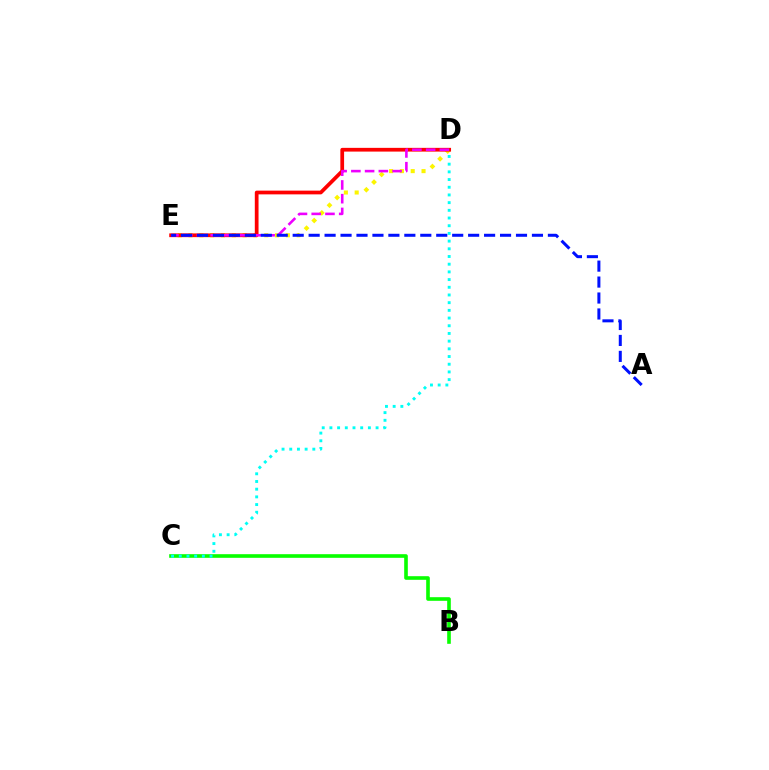{('B', 'C'): [{'color': '#08ff00', 'line_style': 'solid', 'thickness': 2.61}], ('D', 'E'): [{'color': '#fcf500', 'line_style': 'dotted', 'thickness': 2.94}, {'color': '#ff0000', 'line_style': 'solid', 'thickness': 2.69}, {'color': '#ee00ff', 'line_style': 'dashed', 'thickness': 1.87}], ('C', 'D'): [{'color': '#00fff6', 'line_style': 'dotted', 'thickness': 2.09}], ('A', 'E'): [{'color': '#0010ff', 'line_style': 'dashed', 'thickness': 2.17}]}